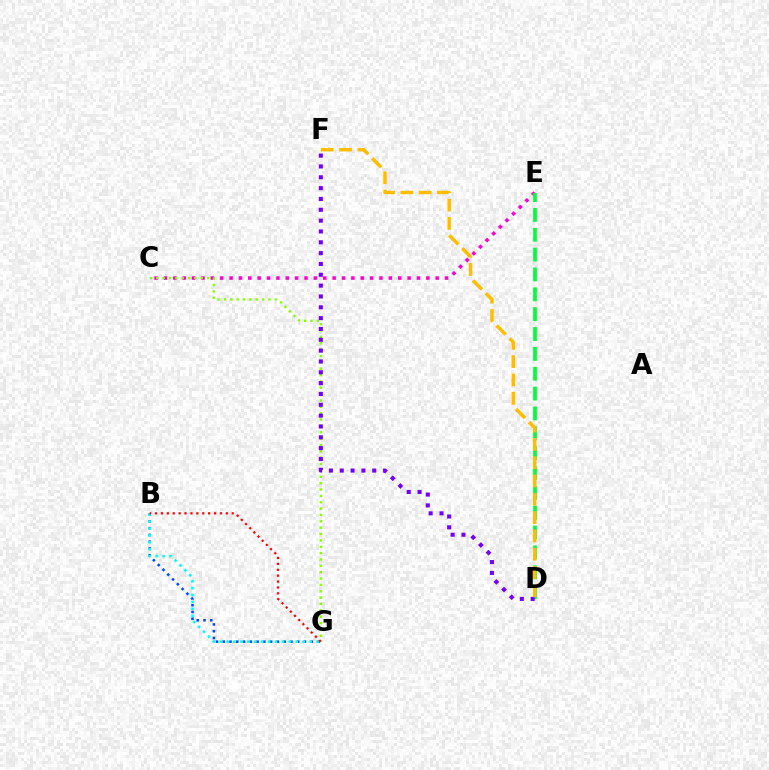{('B', 'G'): [{'color': '#004bff', 'line_style': 'dotted', 'thickness': 1.84}, {'color': '#00fff6', 'line_style': 'dotted', 'thickness': 1.88}, {'color': '#ff0000', 'line_style': 'dotted', 'thickness': 1.6}], ('C', 'E'): [{'color': '#ff00cf', 'line_style': 'dotted', 'thickness': 2.55}], ('C', 'G'): [{'color': '#84ff00', 'line_style': 'dotted', 'thickness': 1.73}], ('D', 'E'): [{'color': '#00ff39', 'line_style': 'dashed', 'thickness': 2.7}], ('D', 'F'): [{'color': '#7200ff', 'line_style': 'dotted', 'thickness': 2.94}, {'color': '#ffbd00', 'line_style': 'dashed', 'thickness': 2.49}]}